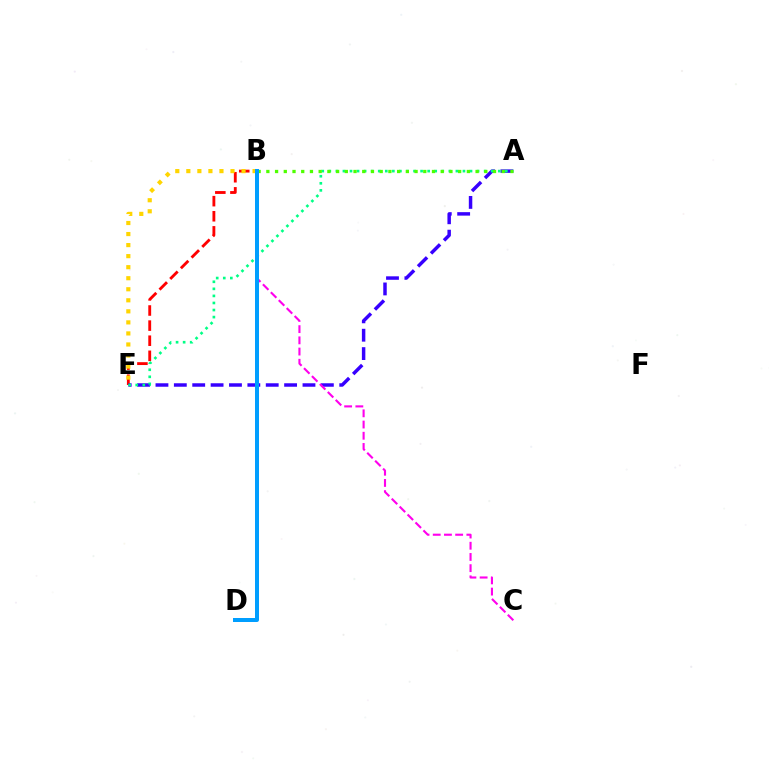{('B', 'E'): [{'color': '#ff0000', 'line_style': 'dashed', 'thickness': 2.05}, {'color': '#ffd500', 'line_style': 'dotted', 'thickness': 3.0}], ('A', 'E'): [{'color': '#3700ff', 'line_style': 'dashed', 'thickness': 2.5}, {'color': '#00ff86', 'line_style': 'dotted', 'thickness': 1.92}], ('A', 'B'): [{'color': '#4fff00', 'line_style': 'dotted', 'thickness': 2.37}], ('B', 'C'): [{'color': '#ff00ed', 'line_style': 'dashed', 'thickness': 1.52}], ('B', 'D'): [{'color': '#009eff', 'line_style': 'solid', 'thickness': 2.88}]}